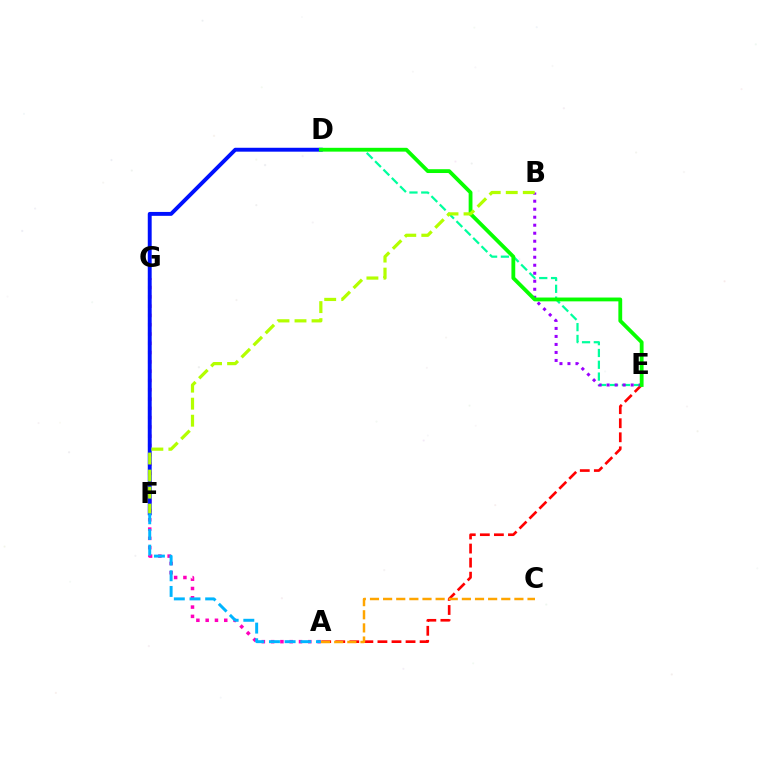{('A', 'G'): [{'color': '#ff00bd', 'line_style': 'dotted', 'thickness': 2.52}], ('A', 'E'): [{'color': '#ff0000', 'line_style': 'dashed', 'thickness': 1.91}], ('A', 'C'): [{'color': '#ffa500', 'line_style': 'dashed', 'thickness': 1.78}], ('D', 'E'): [{'color': '#00ff9d', 'line_style': 'dashed', 'thickness': 1.6}, {'color': '#08ff00', 'line_style': 'solid', 'thickness': 2.75}], ('D', 'F'): [{'color': '#0010ff', 'line_style': 'solid', 'thickness': 2.81}], ('B', 'E'): [{'color': '#9b00ff', 'line_style': 'dotted', 'thickness': 2.18}], ('A', 'F'): [{'color': '#00b5ff', 'line_style': 'dashed', 'thickness': 2.13}], ('B', 'F'): [{'color': '#b3ff00', 'line_style': 'dashed', 'thickness': 2.31}]}